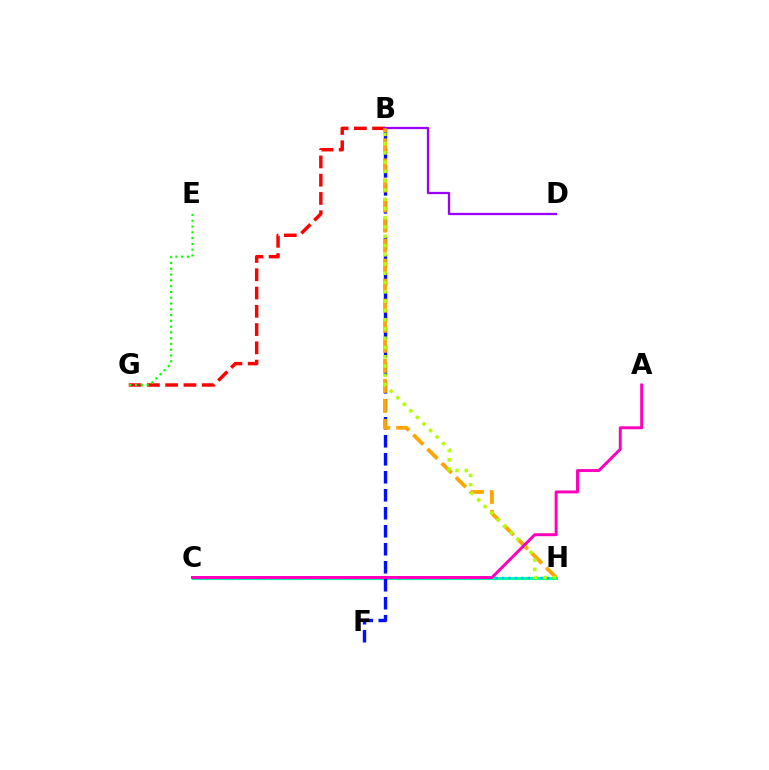{('C', 'H'): [{'color': '#00ff9d', 'line_style': 'solid', 'thickness': 2.24}, {'color': '#00b5ff', 'line_style': 'dotted', 'thickness': 1.75}], ('B', 'G'): [{'color': '#ff0000', 'line_style': 'dashed', 'thickness': 2.48}], ('E', 'G'): [{'color': '#08ff00', 'line_style': 'dotted', 'thickness': 1.57}], ('B', 'F'): [{'color': '#0010ff', 'line_style': 'dashed', 'thickness': 2.44}], ('B', 'D'): [{'color': '#9b00ff', 'line_style': 'solid', 'thickness': 1.65}], ('B', 'H'): [{'color': '#ffa500', 'line_style': 'dashed', 'thickness': 2.72}, {'color': '#b3ff00', 'line_style': 'dotted', 'thickness': 2.52}], ('A', 'C'): [{'color': '#ff00bd', 'line_style': 'solid', 'thickness': 2.13}]}